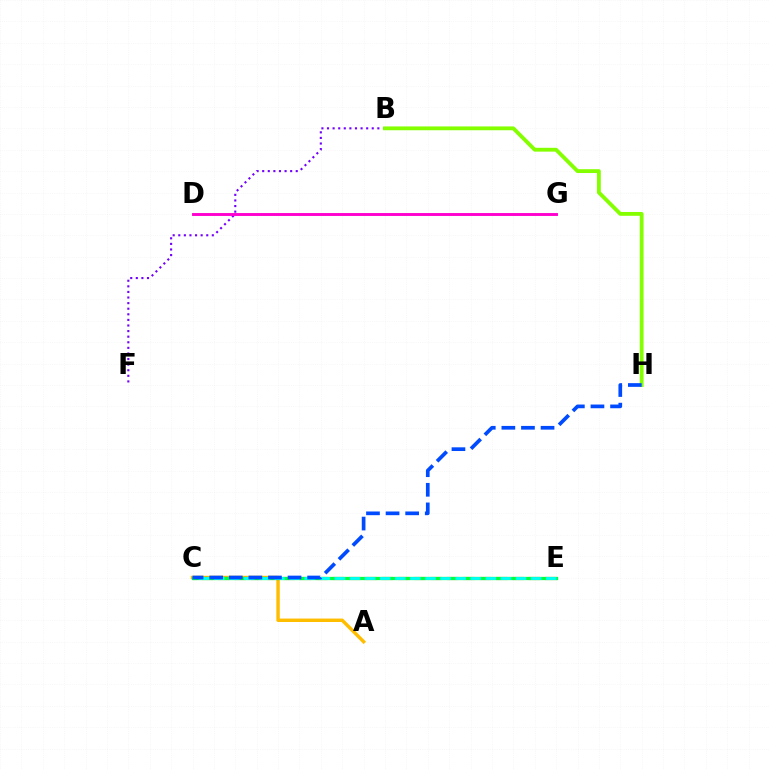{('B', 'F'): [{'color': '#7200ff', 'line_style': 'dotted', 'thickness': 1.52}], ('B', 'H'): [{'color': '#84ff00', 'line_style': 'solid', 'thickness': 2.75}], ('A', 'C'): [{'color': '#ffbd00', 'line_style': 'solid', 'thickness': 2.47}], ('C', 'E'): [{'color': '#ff0000', 'line_style': 'dashed', 'thickness': 2.22}, {'color': '#00ff39', 'line_style': 'solid', 'thickness': 2.35}, {'color': '#00fff6', 'line_style': 'dashed', 'thickness': 2.05}], ('D', 'G'): [{'color': '#ff00cf', 'line_style': 'solid', 'thickness': 2.09}], ('C', 'H'): [{'color': '#004bff', 'line_style': 'dashed', 'thickness': 2.66}]}